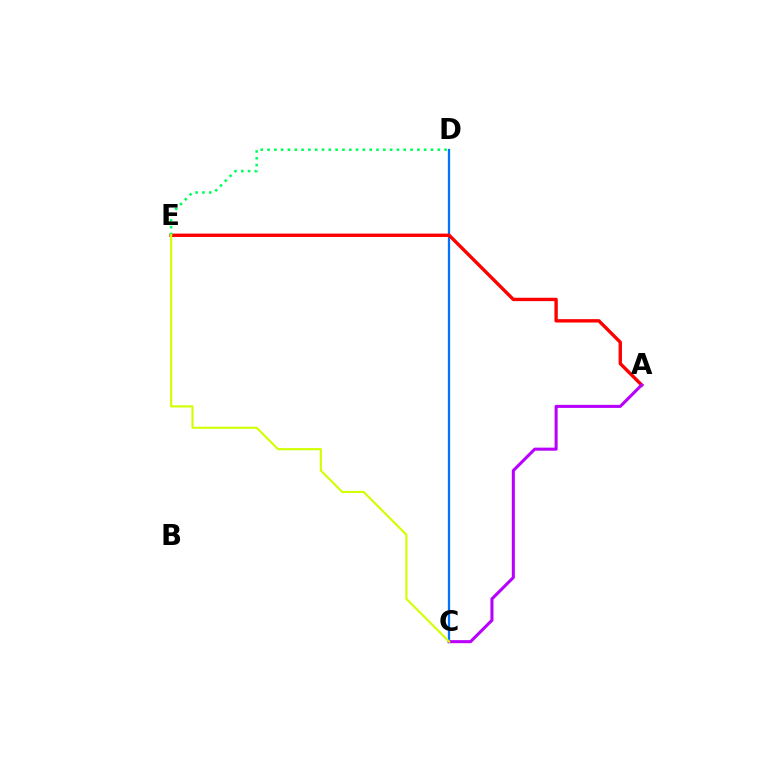{('C', 'D'): [{'color': '#0074ff', 'line_style': 'solid', 'thickness': 1.63}], ('A', 'E'): [{'color': '#ff0000', 'line_style': 'solid', 'thickness': 2.43}], ('A', 'C'): [{'color': '#b900ff', 'line_style': 'solid', 'thickness': 2.2}], ('D', 'E'): [{'color': '#00ff5c', 'line_style': 'dotted', 'thickness': 1.85}], ('C', 'E'): [{'color': '#d1ff00', 'line_style': 'solid', 'thickness': 1.53}]}